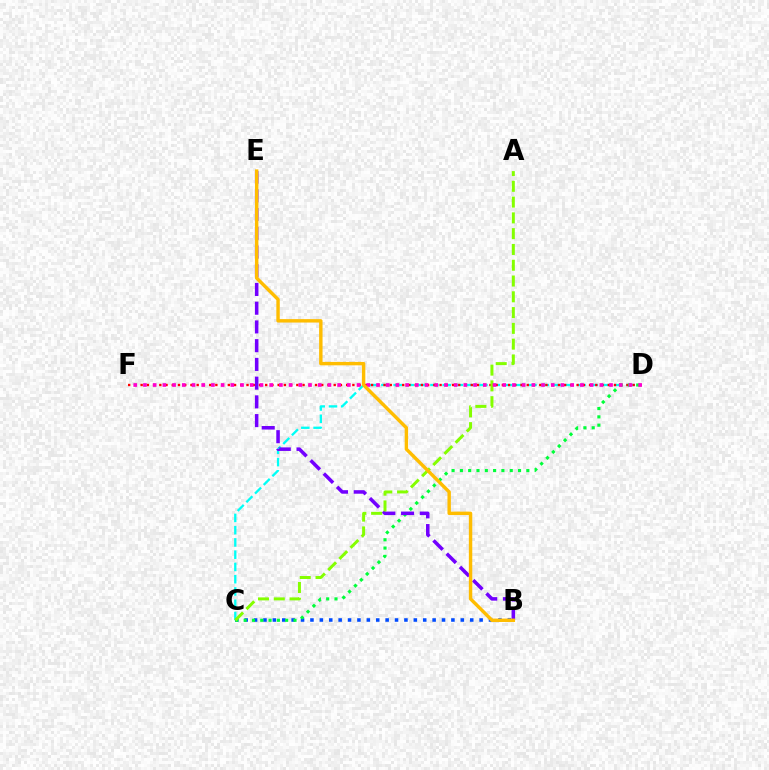{('C', 'D'): [{'color': '#00fff6', 'line_style': 'dashed', 'thickness': 1.67}, {'color': '#00ff39', 'line_style': 'dotted', 'thickness': 2.26}], ('D', 'F'): [{'color': '#ff0000', 'line_style': 'dotted', 'thickness': 1.69}, {'color': '#ff00cf', 'line_style': 'dotted', 'thickness': 2.64}], ('B', 'C'): [{'color': '#004bff', 'line_style': 'dotted', 'thickness': 2.55}], ('B', 'E'): [{'color': '#7200ff', 'line_style': 'dashed', 'thickness': 2.54}, {'color': '#ffbd00', 'line_style': 'solid', 'thickness': 2.46}], ('A', 'C'): [{'color': '#84ff00', 'line_style': 'dashed', 'thickness': 2.14}]}